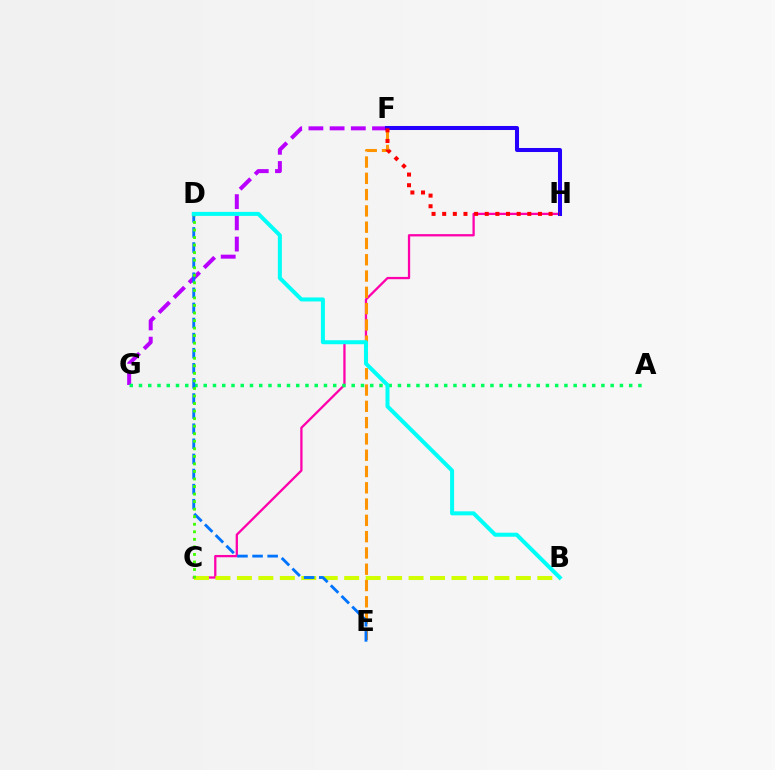{('C', 'H'): [{'color': '#ff00ac', 'line_style': 'solid', 'thickness': 1.65}], ('B', 'C'): [{'color': '#d1ff00', 'line_style': 'dashed', 'thickness': 2.92}], ('F', 'G'): [{'color': '#b900ff', 'line_style': 'dashed', 'thickness': 2.88}], ('A', 'G'): [{'color': '#00ff5c', 'line_style': 'dotted', 'thickness': 2.51}], ('E', 'F'): [{'color': '#ff9400', 'line_style': 'dashed', 'thickness': 2.21}], ('D', 'E'): [{'color': '#0074ff', 'line_style': 'dashed', 'thickness': 2.05}], ('C', 'D'): [{'color': '#3dff00', 'line_style': 'dotted', 'thickness': 2.05}], ('F', 'H'): [{'color': '#2500ff', 'line_style': 'solid', 'thickness': 2.9}, {'color': '#ff0000', 'line_style': 'dotted', 'thickness': 2.89}], ('B', 'D'): [{'color': '#00fff6', 'line_style': 'solid', 'thickness': 2.88}]}